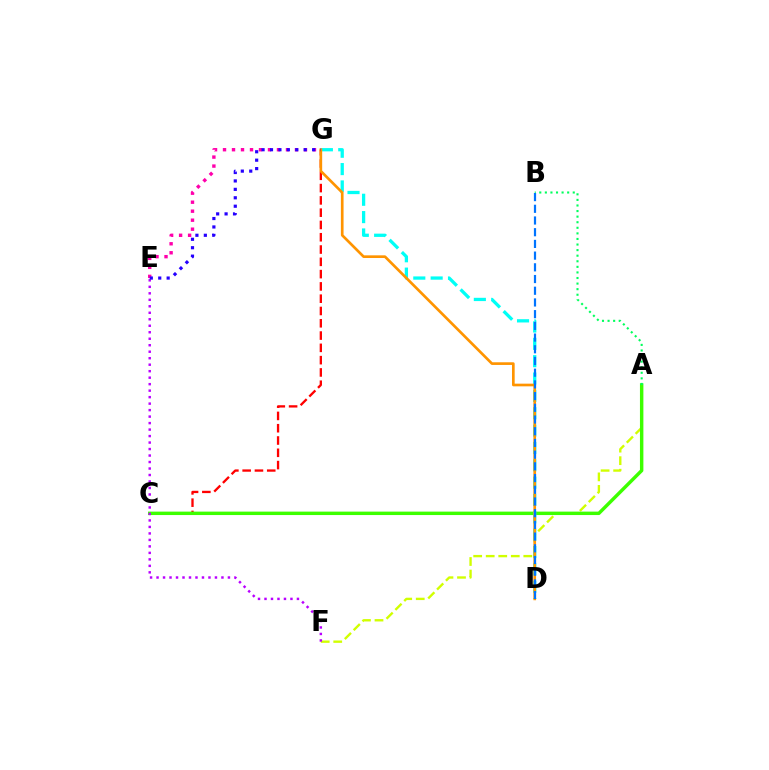{('C', 'G'): [{'color': '#ff0000', 'line_style': 'dashed', 'thickness': 1.67}], ('E', 'G'): [{'color': '#ff00ac', 'line_style': 'dotted', 'thickness': 2.44}, {'color': '#2500ff', 'line_style': 'dotted', 'thickness': 2.29}], ('A', 'F'): [{'color': '#d1ff00', 'line_style': 'dashed', 'thickness': 1.7}], ('A', 'C'): [{'color': '#3dff00', 'line_style': 'solid', 'thickness': 2.47}], ('D', 'G'): [{'color': '#00fff6', 'line_style': 'dashed', 'thickness': 2.36}, {'color': '#ff9400', 'line_style': 'solid', 'thickness': 1.92}], ('A', 'B'): [{'color': '#00ff5c', 'line_style': 'dotted', 'thickness': 1.52}], ('B', 'D'): [{'color': '#0074ff', 'line_style': 'dashed', 'thickness': 1.59}], ('E', 'F'): [{'color': '#b900ff', 'line_style': 'dotted', 'thickness': 1.76}]}